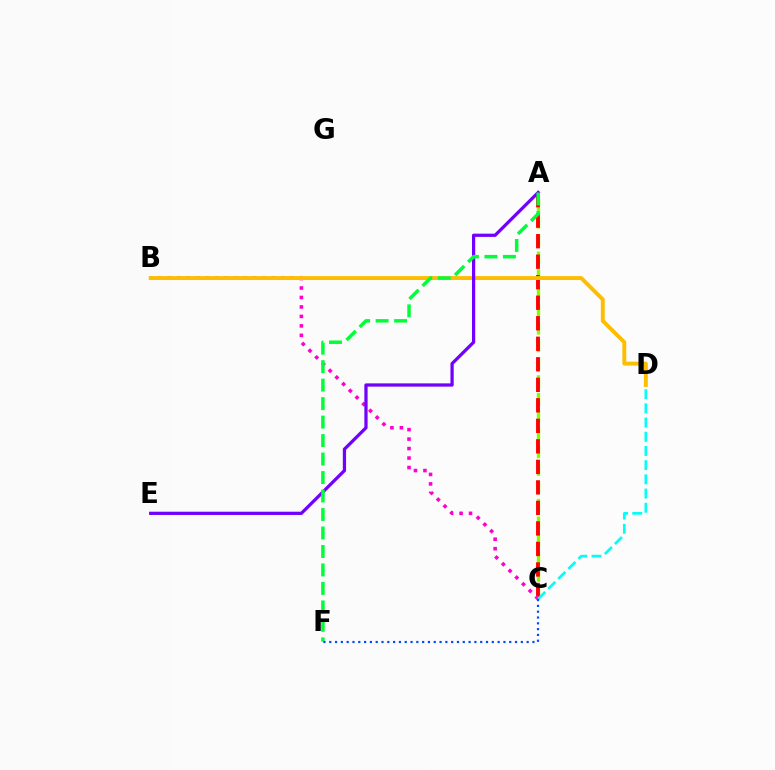{('A', 'C'): [{'color': '#84ff00', 'line_style': 'dashed', 'thickness': 2.4}, {'color': '#ff0000', 'line_style': 'dashed', 'thickness': 2.79}], ('B', 'C'): [{'color': '#ff00cf', 'line_style': 'dotted', 'thickness': 2.57}], ('B', 'D'): [{'color': '#ffbd00', 'line_style': 'solid', 'thickness': 2.81}], ('A', 'E'): [{'color': '#7200ff', 'line_style': 'solid', 'thickness': 2.34}], ('C', 'D'): [{'color': '#00fff6', 'line_style': 'dashed', 'thickness': 1.93}], ('A', 'F'): [{'color': '#00ff39', 'line_style': 'dashed', 'thickness': 2.51}], ('C', 'F'): [{'color': '#004bff', 'line_style': 'dotted', 'thickness': 1.58}]}